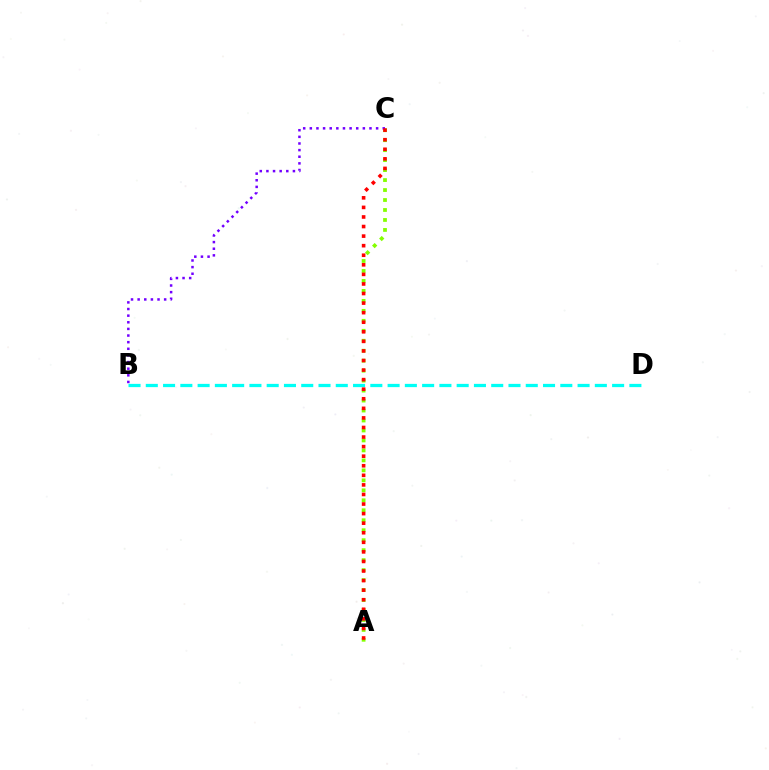{('A', 'C'): [{'color': '#84ff00', 'line_style': 'dotted', 'thickness': 2.71}, {'color': '#ff0000', 'line_style': 'dotted', 'thickness': 2.6}], ('B', 'C'): [{'color': '#7200ff', 'line_style': 'dotted', 'thickness': 1.8}], ('B', 'D'): [{'color': '#00fff6', 'line_style': 'dashed', 'thickness': 2.35}]}